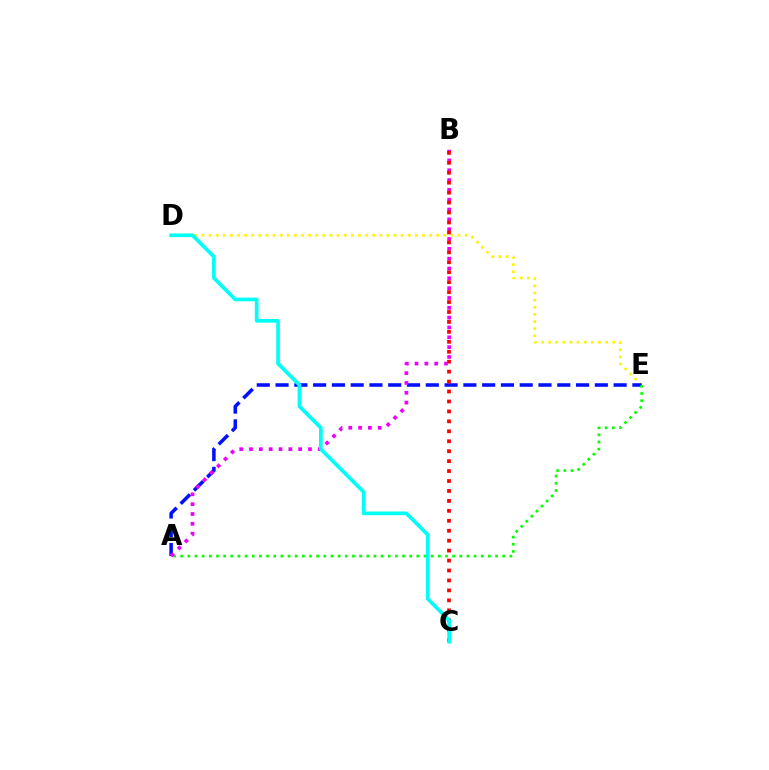{('D', 'E'): [{'color': '#fcf500', 'line_style': 'dotted', 'thickness': 1.93}], ('A', 'E'): [{'color': '#0010ff', 'line_style': 'dashed', 'thickness': 2.55}, {'color': '#08ff00', 'line_style': 'dotted', 'thickness': 1.94}], ('A', 'B'): [{'color': '#ee00ff', 'line_style': 'dotted', 'thickness': 2.67}], ('B', 'C'): [{'color': '#ff0000', 'line_style': 'dotted', 'thickness': 2.7}], ('C', 'D'): [{'color': '#00fff6', 'line_style': 'solid', 'thickness': 2.65}]}